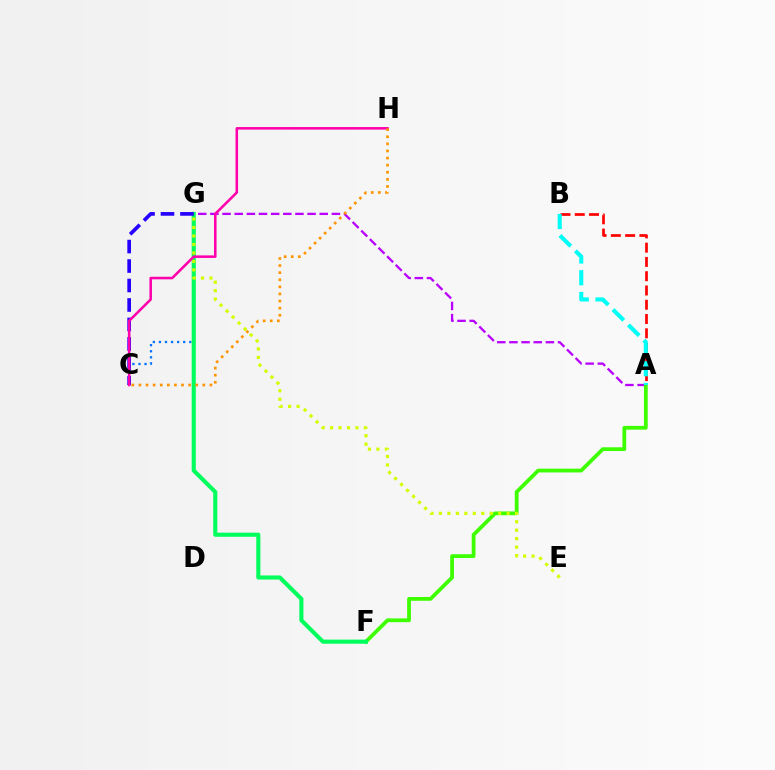{('C', 'G'): [{'color': '#0074ff', 'line_style': 'dotted', 'thickness': 1.65}, {'color': '#2500ff', 'line_style': 'dashed', 'thickness': 2.65}], ('A', 'G'): [{'color': '#b900ff', 'line_style': 'dashed', 'thickness': 1.65}], ('A', 'F'): [{'color': '#3dff00', 'line_style': 'solid', 'thickness': 2.71}], ('F', 'G'): [{'color': '#00ff5c', 'line_style': 'solid', 'thickness': 2.96}], ('A', 'B'): [{'color': '#ff0000', 'line_style': 'dashed', 'thickness': 1.94}, {'color': '#00fff6', 'line_style': 'dashed', 'thickness': 2.95}], ('C', 'H'): [{'color': '#ff00ac', 'line_style': 'solid', 'thickness': 1.84}, {'color': '#ff9400', 'line_style': 'dotted', 'thickness': 1.93}], ('E', 'G'): [{'color': '#d1ff00', 'line_style': 'dotted', 'thickness': 2.3}]}